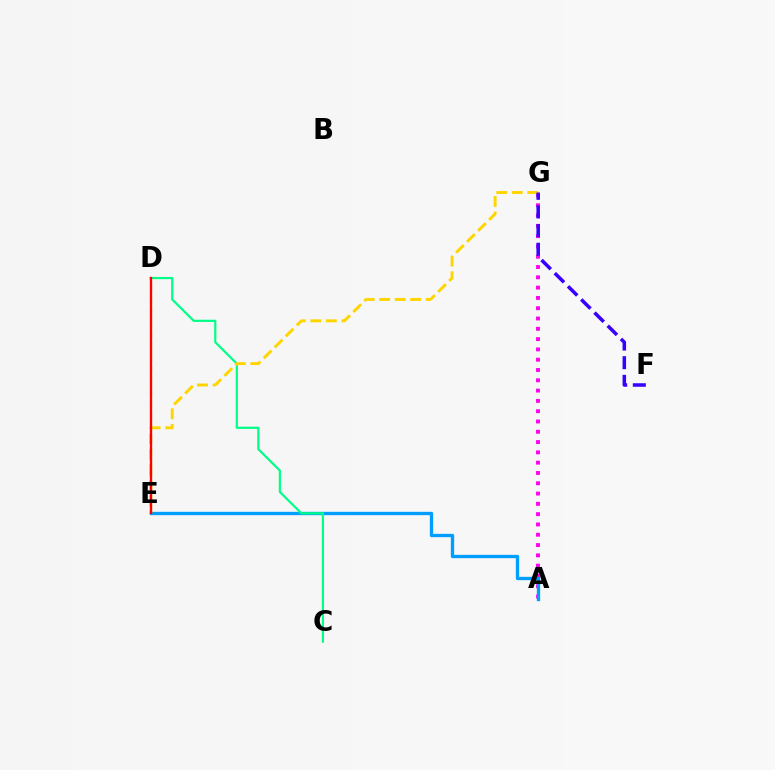{('A', 'G'): [{'color': '#ff00ed', 'line_style': 'dotted', 'thickness': 2.8}], ('A', 'E'): [{'color': '#009eff', 'line_style': 'solid', 'thickness': 2.4}], ('C', 'D'): [{'color': '#00ff86', 'line_style': 'solid', 'thickness': 1.58}], ('E', 'G'): [{'color': '#ffd500', 'line_style': 'dashed', 'thickness': 2.11}], ('D', 'E'): [{'color': '#4fff00', 'line_style': 'dashed', 'thickness': 1.58}, {'color': '#ff0000', 'line_style': 'solid', 'thickness': 1.66}], ('F', 'G'): [{'color': '#3700ff', 'line_style': 'dashed', 'thickness': 2.53}]}